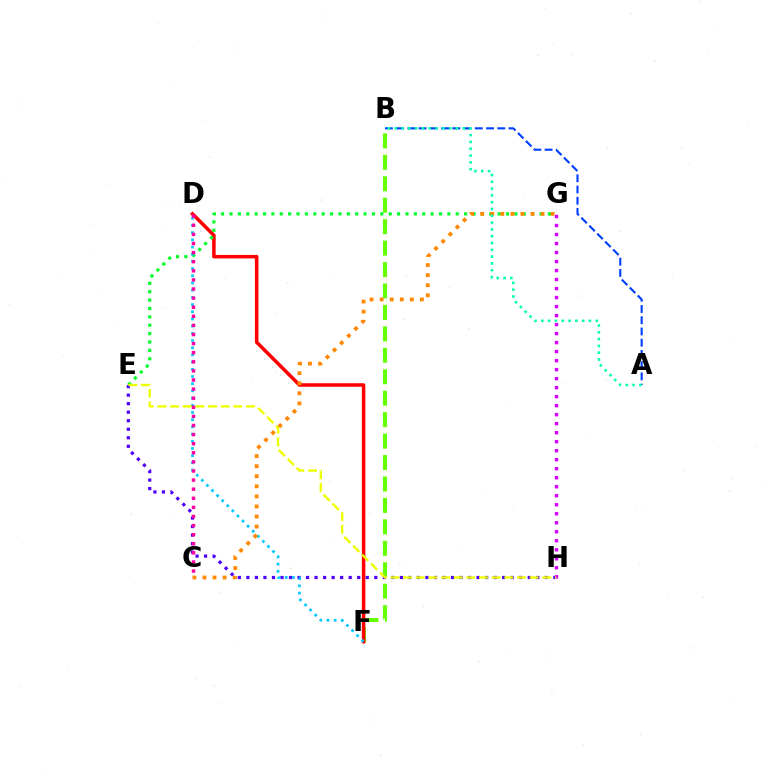{('B', 'F'): [{'color': '#66ff00', 'line_style': 'dashed', 'thickness': 2.91}], ('E', 'H'): [{'color': '#4f00ff', 'line_style': 'dotted', 'thickness': 2.32}, {'color': '#eeff00', 'line_style': 'dashed', 'thickness': 1.72}], ('A', 'B'): [{'color': '#003fff', 'line_style': 'dashed', 'thickness': 1.53}, {'color': '#00ffaf', 'line_style': 'dotted', 'thickness': 1.85}], ('D', 'F'): [{'color': '#ff0000', 'line_style': 'solid', 'thickness': 2.54}, {'color': '#00c7ff', 'line_style': 'dotted', 'thickness': 1.95}], ('G', 'H'): [{'color': '#d600ff', 'line_style': 'dotted', 'thickness': 2.45}], ('E', 'G'): [{'color': '#00ff27', 'line_style': 'dotted', 'thickness': 2.28}], ('C', 'D'): [{'color': '#ff00a0', 'line_style': 'dotted', 'thickness': 2.47}], ('C', 'G'): [{'color': '#ff8800', 'line_style': 'dotted', 'thickness': 2.73}]}